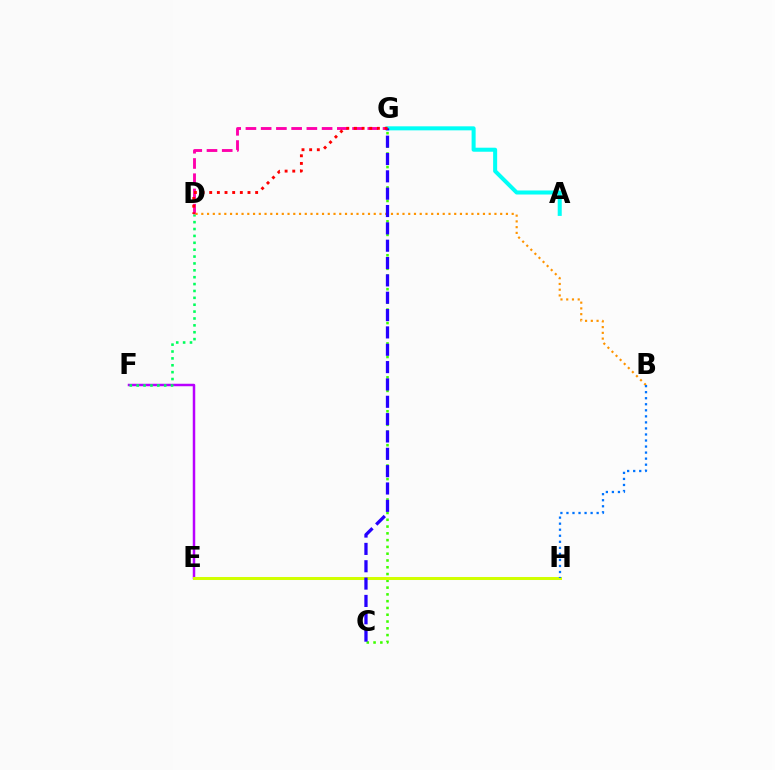{('E', 'F'): [{'color': '#b900ff', 'line_style': 'solid', 'thickness': 1.79}], ('A', 'G'): [{'color': '#00fff6', 'line_style': 'solid', 'thickness': 2.9}], ('D', 'G'): [{'color': '#ff00ac', 'line_style': 'dashed', 'thickness': 2.07}, {'color': '#ff0000', 'line_style': 'dotted', 'thickness': 2.08}], ('D', 'F'): [{'color': '#00ff5c', 'line_style': 'dotted', 'thickness': 1.87}], ('C', 'G'): [{'color': '#3dff00', 'line_style': 'dotted', 'thickness': 1.84}, {'color': '#2500ff', 'line_style': 'dashed', 'thickness': 2.36}], ('B', 'D'): [{'color': '#ff9400', 'line_style': 'dotted', 'thickness': 1.56}], ('E', 'H'): [{'color': '#d1ff00', 'line_style': 'solid', 'thickness': 2.17}], ('B', 'H'): [{'color': '#0074ff', 'line_style': 'dotted', 'thickness': 1.64}]}